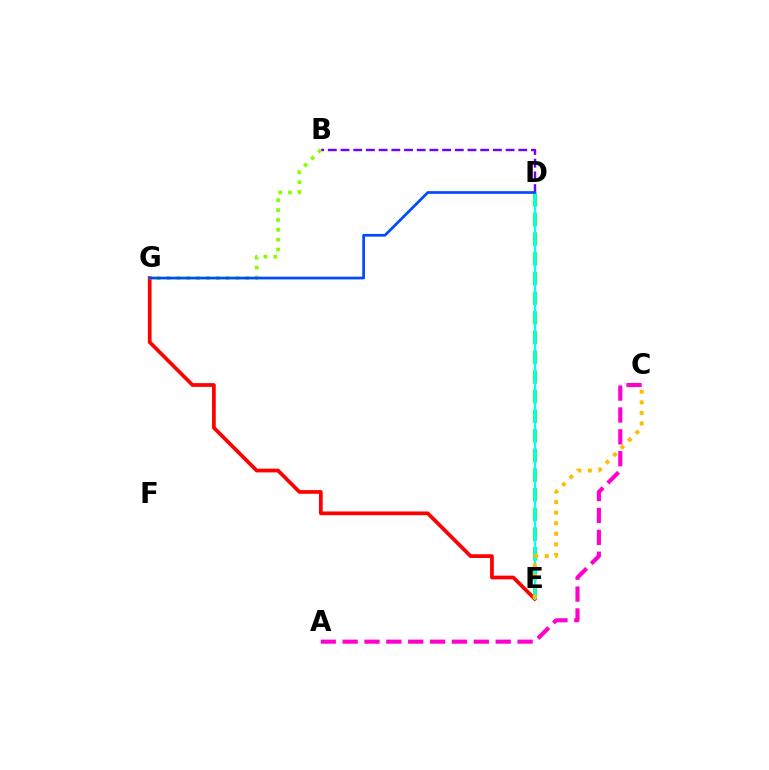{('E', 'G'): [{'color': '#ff0000', 'line_style': 'solid', 'thickness': 2.68}], ('D', 'E'): [{'color': '#00ff39', 'line_style': 'dashed', 'thickness': 2.67}, {'color': '#00fff6', 'line_style': 'solid', 'thickness': 1.58}], ('A', 'C'): [{'color': '#ff00cf', 'line_style': 'dashed', 'thickness': 2.97}], ('B', 'D'): [{'color': '#7200ff', 'line_style': 'dashed', 'thickness': 1.72}], ('B', 'G'): [{'color': '#84ff00', 'line_style': 'dotted', 'thickness': 2.68}], ('D', 'G'): [{'color': '#004bff', 'line_style': 'solid', 'thickness': 1.96}], ('C', 'E'): [{'color': '#ffbd00', 'line_style': 'dotted', 'thickness': 2.87}]}